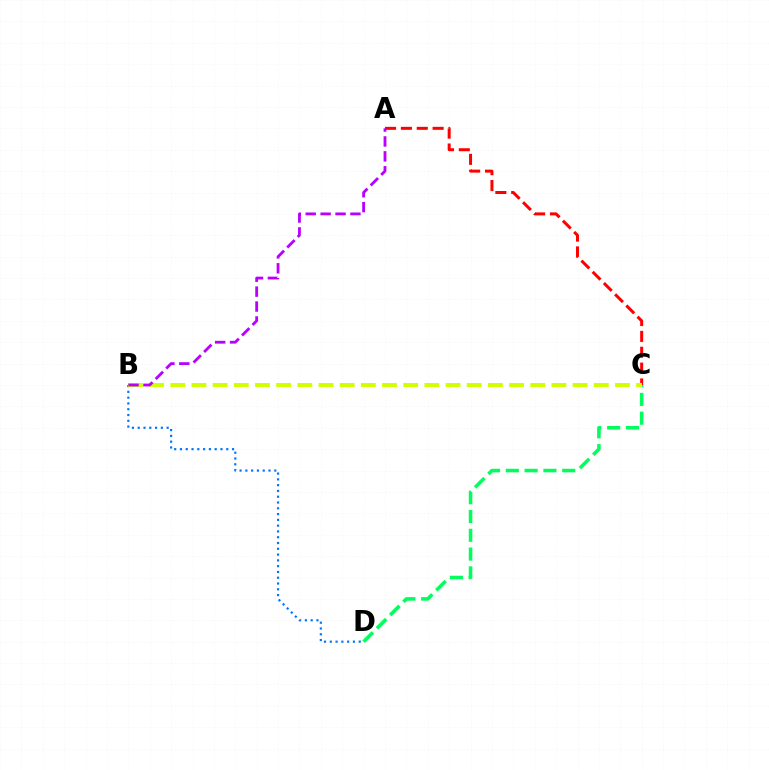{('B', 'D'): [{'color': '#0074ff', 'line_style': 'dotted', 'thickness': 1.57}], ('C', 'D'): [{'color': '#00ff5c', 'line_style': 'dashed', 'thickness': 2.55}], ('A', 'C'): [{'color': '#ff0000', 'line_style': 'dashed', 'thickness': 2.15}], ('B', 'C'): [{'color': '#d1ff00', 'line_style': 'dashed', 'thickness': 2.88}], ('A', 'B'): [{'color': '#b900ff', 'line_style': 'dashed', 'thickness': 2.03}]}